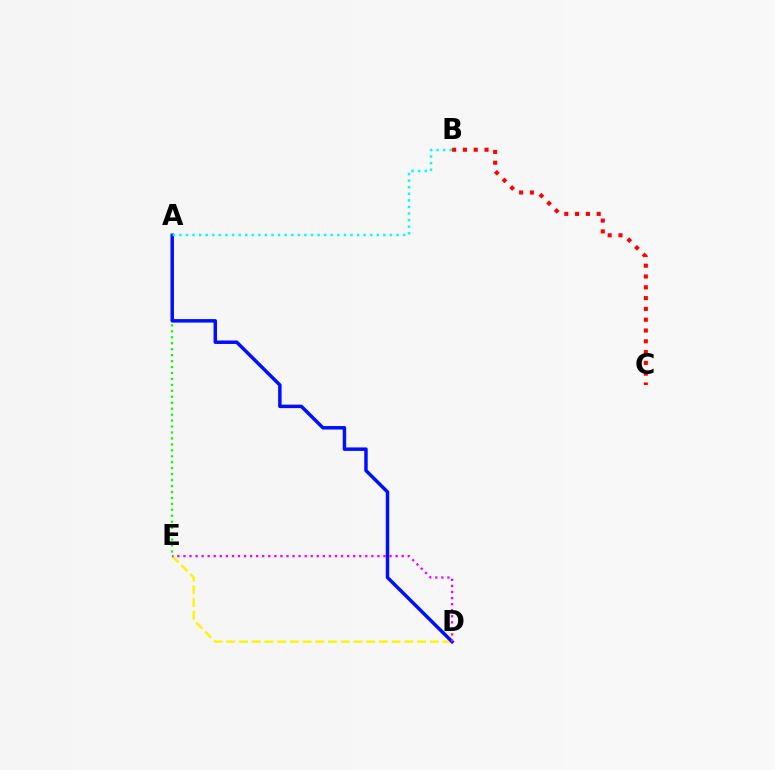{('D', 'E'): [{'color': '#fcf500', 'line_style': 'dashed', 'thickness': 1.73}, {'color': '#ee00ff', 'line_style': 'dotted', 'thickness': 1.65}], ('A', 'E'): [{'color': '#08ff00', 'line_style': 'dotted', 'thickness': 1.62}], ('A', 'D'): [{'color': '#0010ff', 'line_style': 'solid', 'thickness': 2.51}], ('B', 'C'): [{'color': '#ff0000', 'line_style': 'dotted', 'thickness': 2.93}], ('A', 'B'): [{'color': '#00fff6', 'line_style': 'dotted', 'thickness': 1.79}]}